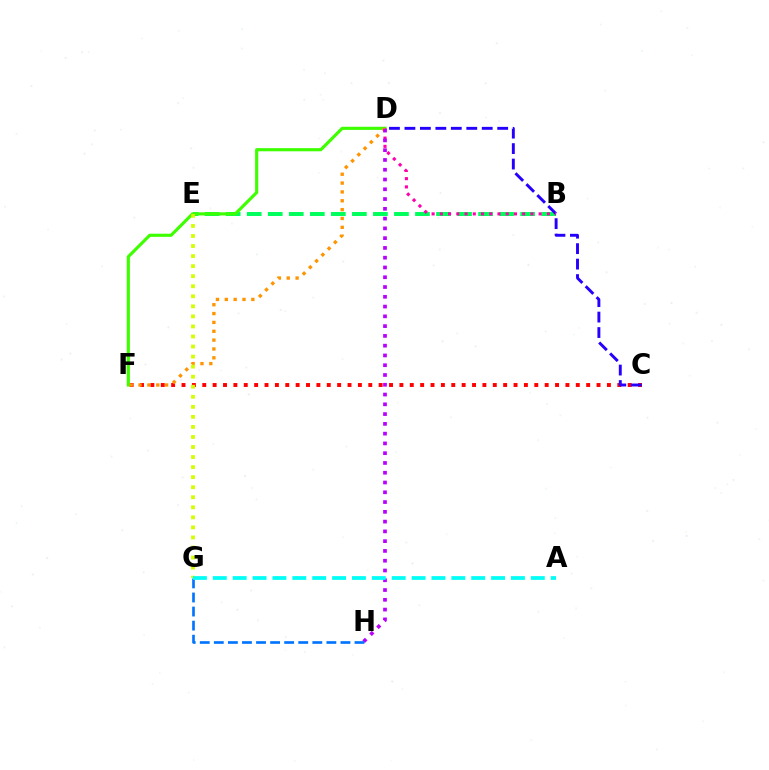{('B', 'E'): [{'color': '#00ff5c', 'line_style': 'dashed', 'thickness': 2.86}], ('C', 'F'): [{'color': '#ff0000', 'line_style': 'dotted', 'thickness': 2.82}], ('D', 'F'): [{'color': '#3dff00', 'line_style': 'solid', 'thickness': 2.26}, {'color': '#ff9400', 'line_style': 'dotted', 'thickness': 2.4}], ('C', 'D'): [{'color': '#2500ff', 'line_style': 'dashed', 'thickness': 2.1}], ('B', 'D'): [{'color': '#ff00ac', 'line_style': 'dotted', 'thickness': 2.24}], ('D', 'H'): [{'color': '#b900ff', 'line_style': 'dotted', 'thickness': 2.66}], ('E', 'G'): [{'color': '#d1ff00', 'line_style': 'dotted', 'thickness': 2.73}], ('G', 'H'): [{'color': '#0074ff', 'line_style': 'dashed', 'thickness': 1.91}], ('A', 'G'): [{'color': '#00fff6', 'line_style': 'dashed', 'thickness': 2.7}]}